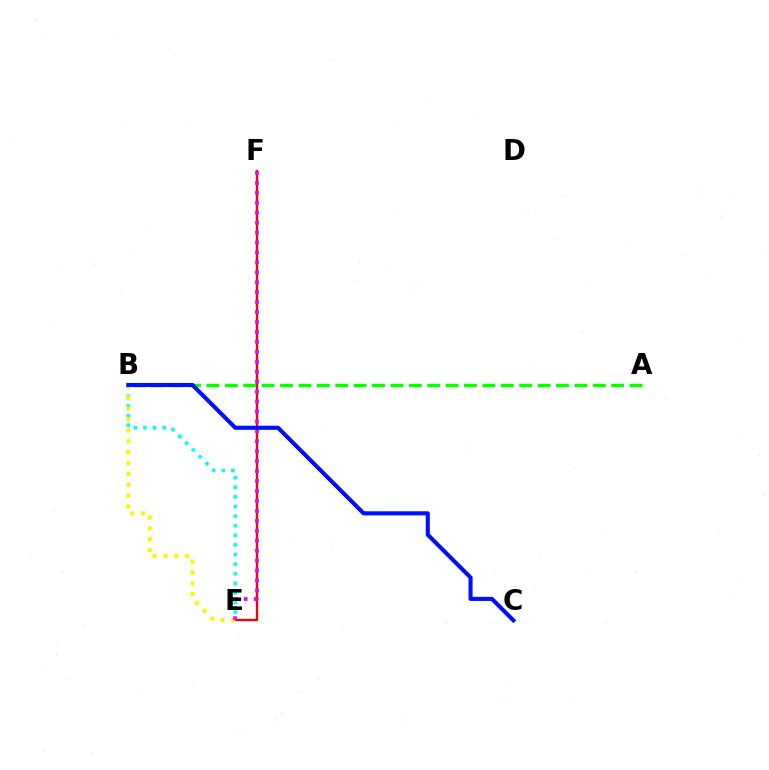{('B', 'E'): [{'color': '#00fff6', 'line_style': 'dotted', 'thickness': 2.61}, {'color': '#fcf500', 'line_style': 'dotted', 'thickness': 2.95}], ('E', 'F'): [{'color': '#ff0000', 'line_style': 'solid', 'thickness': 1.67}, {'color': '#ee00ff', 'line_style': 'dotted', 'thickness': 2.7}], ('A', 'B'): [{'color': '#08ff00', 'line_style': 'dashed', 'thickness': 2.5}], ('B', 'C'): [{'color': '#0010ff', 'line_style': 'solid', 'thickness': 2.96}]}